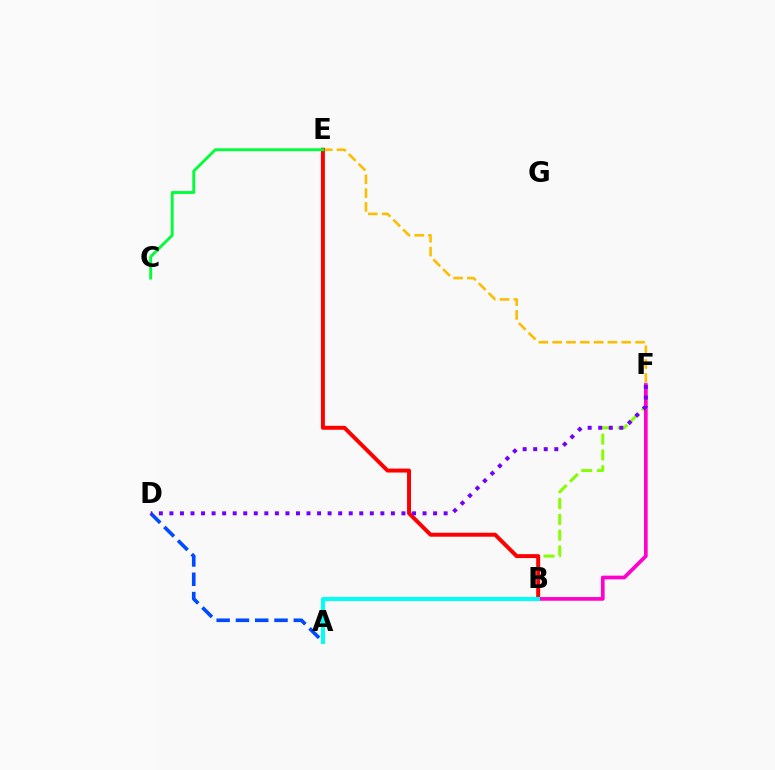{('A', 'D'): [{'color': '#004bff', 'line_style': 'dashed', 'thickness': 2.62}], ('B', 'F'): [{'color': '#84ff00', 'line_style': 'dashed', 'thickness': 2.15}, {'color': '#ff00cf', 'line_style': 'solid', 'thickness': 2.66}], ('E', 'F'): [{'color': '#ffbd00', 'line_style': 'dashed', 'thickness': 1.88}], ('B', 'E'): [{'color': '#ff0000', 'line_style': 'solid', 'thickness': 2.85}], ('A', 'B'): [{'color': '#00fff6', 'line_style': 'solid', 'thickness': 2.91}], ('C', 'E'): [{'color': '#00ff39', 'line_style': 'solid', 'thickness': 2.08}], ('D', 'F'): [{'color': '#7200ff', 'line_style': 'dotted', 'thickness': 2.87}]}